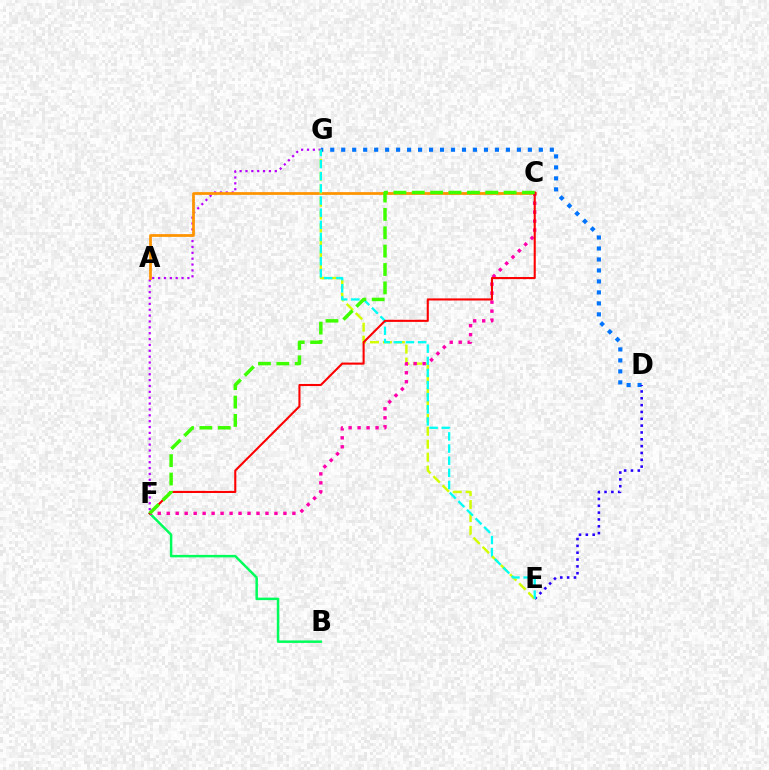{('D', 'G'): [{'color': '#0074ff', 'line_style': 'dotted', 'thickness': 2.98}], ('F', 'G'): [{'color': '#b900ff', 'line_style': 'dotted', 'thickness': 1.59}], ('D', 'E'): [{'color': '#2500ff', 'line_style': 'dotted', 'thickness': 1.86}], ('A', 'C'): [{'color': '#ff9400', 'line_style': 'solid', 'thickness': 1.98}], ('E', 'G'): [{'color': '#d1ff00', 'line_style': 'dashed', 'thickness': 1.76}, {'color': '#00fff6', 'line_style': 'dashed', 'thickness': 1.65}], ('B', 'F'): [{'color': '#00ff5c', 'line_style': 'solid', 'thickness': 1.79}], ('C', 'F'): [{'color': '#ff00ac', 'line_style': 'dotted', 'thickness': 2.44}, {'color': '#ff0000', 'line_style': 'solid', 'thickness': 1.51}, {'color': '#3dff00', 'line_style': 'dashed', 'thickness': 2.5}]}